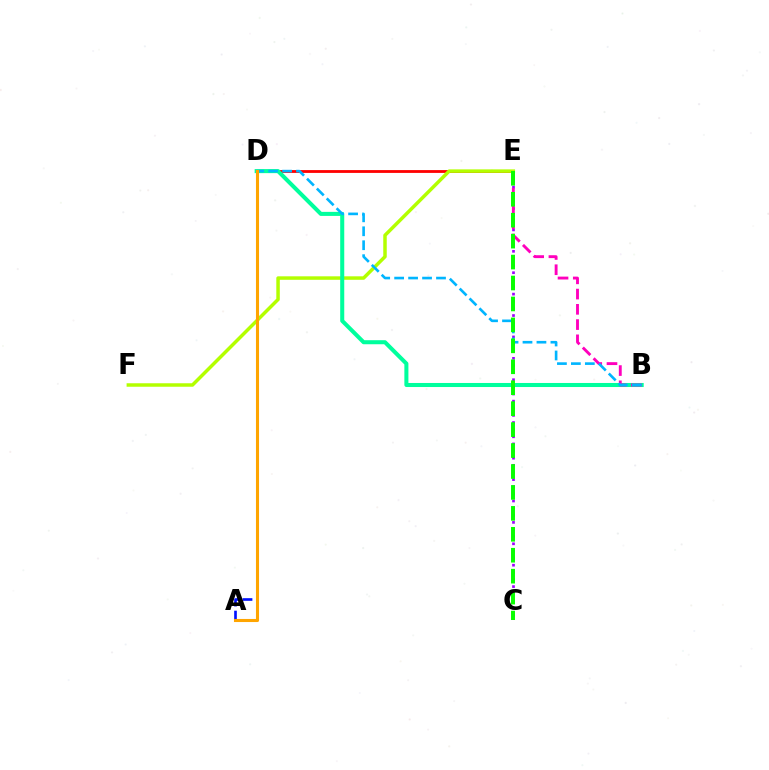{('D', 'E'): [{'color': '#ff0000', 'line_style': 'solid', 'thickness': 2.03}], ('E', 'F'): [{'color': '#b3ff00', 'line_style': 'solid', 'thickness': 2.51}], ('B', 'D'): [{'color': '#00ff9d', 'line_style': 'solid', 'thickness': 2.91}, {'color': '#00b5ff', 'line_style': 'dashed', 'thickness': 1.9}], ('A', 'D'): [{'color': '#0010ff', 'line_style': 'dashed', 'thickness': 1.91}, {'color': '#ffa500', 'line_style': 'solid', 'thickness': 2.22}], ('C', 'E'): [{'color': '#9b00ff', 'line_style': 'dotted', 'thickness': 1.94}, {'color': '#08ff00', 'line_style': 'dashed', 'thickness': 2.84}], ('B', 'E'): [{'color': '#ff00bd', 'line_style': 'dashed', 'thickness': 2.07}]}